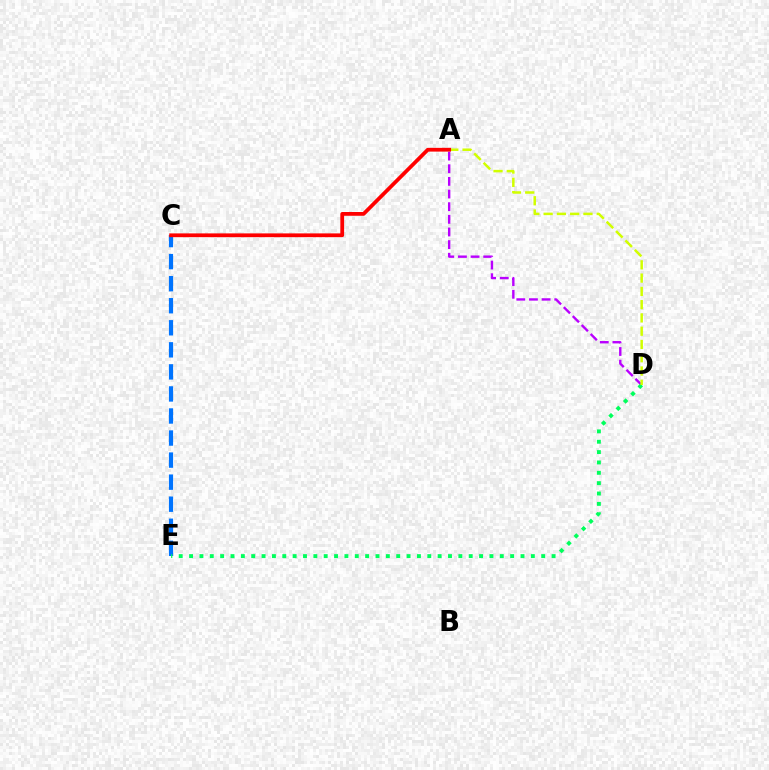{('C', 'E'): [{'color': '#0074ff', 'line_style': 'dashed', 'thickness': 3.0}], ('A', 'D'): [{'color': '#b900ff', 'line_style': 'dashed', 'thickness': 1.72}, {'color': '#d1ff00', 'line_style': 'dashed', 'thickness': 1.8}], ('D', 'E'): [{'color': '#00ff5c', 'line_style': 'dotted', 'thickness': 2.81}], ('A', 'C'): [{'color': '#ff0000', 'line_style': 'solid', 'thickness': 2.71}]}